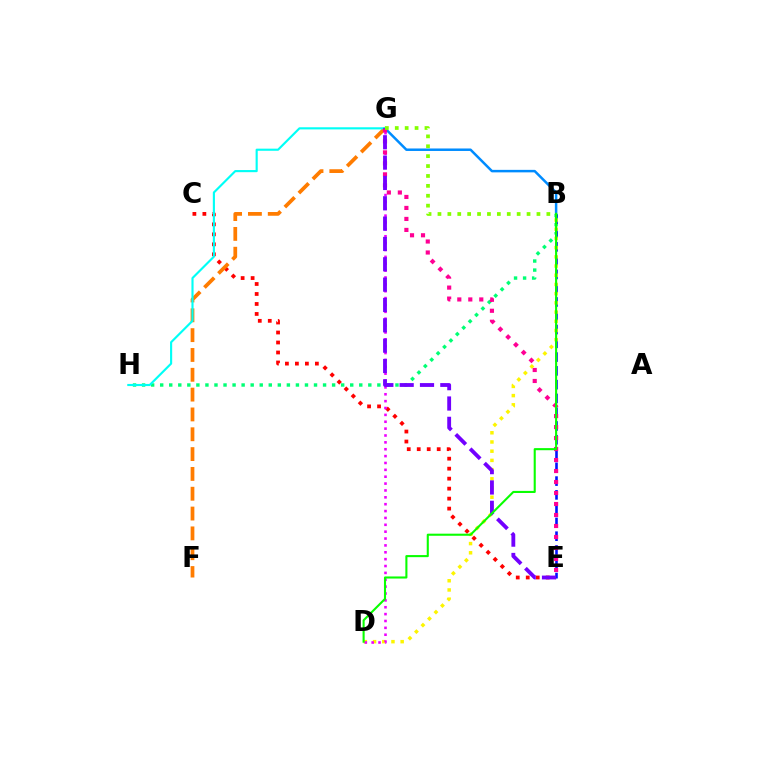{('B', 'G'): [{'color': '#008cff', 'line_style': 'solid', 'thickness': 1.8}, {'color': '#84ff00', 'line_style': 'dotted', 'thickness': 2.69}], ('C', 'E'): [{'color': '#ff0000', 'line_style': 'dotted', 'thickness': 2.71}], ('F', 'G'): [{'color': '#ff7c00', 'line_style': 'dashed', 'thickness': 2.69}], ('B', 'H'): [{'color': '#00ff74', 'line_style': 'dotted', 'thickness': 2.46}], ('B', 'E'): [{'color': '#0010ff', 'line_style': 'dashed', 'thickness': 1.87}], ('B', 'D'): [{'color': '#fcf500', 'line_style': 'dotted', 'thickness': 2.5}, {'color': '#08ff00', 'line_style': 'solid', 'thickness': 1.51}], ('G', 'H'): [{'color': '#00fff6', 'line_style': 'solid', 'thickness': 1.54}], ('D', 'G'): [{'color': '#ee00ff', 'line_style': 'dotted', 'thickness': 1.87}], ('E', 'G'): [{'color': '#ff0094', 'line_style': 'dotted', 'thickness': 2.99}, {'color': '#7200ff', 'line_style': 'dashed', 'thickness': 2.76}]}